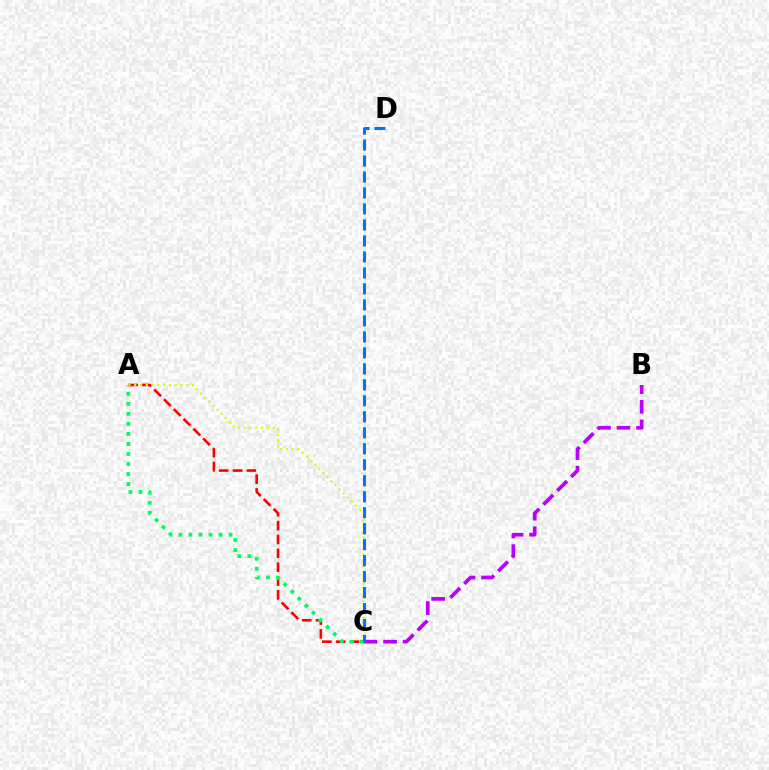{('B', 'C'): [{'color': '#b900ff', 'line_style': 'dashed', 'thickness': 2.66}], ('A', 'C'): [{'color': '#ff0000', 'line_style': 'dashed', 'thickness': 1.88}, {'color': '#d1ff00', 'line_style': 'dotted', 'thickness': 1.57}, {'color': '#00ff5c', 'line_style': 'dotted', 'thickness': 2.72}], ('C', 'D'): [{'color': '#0074ff', 'line_style': 'dashed', 'thickness': 2.17}]}